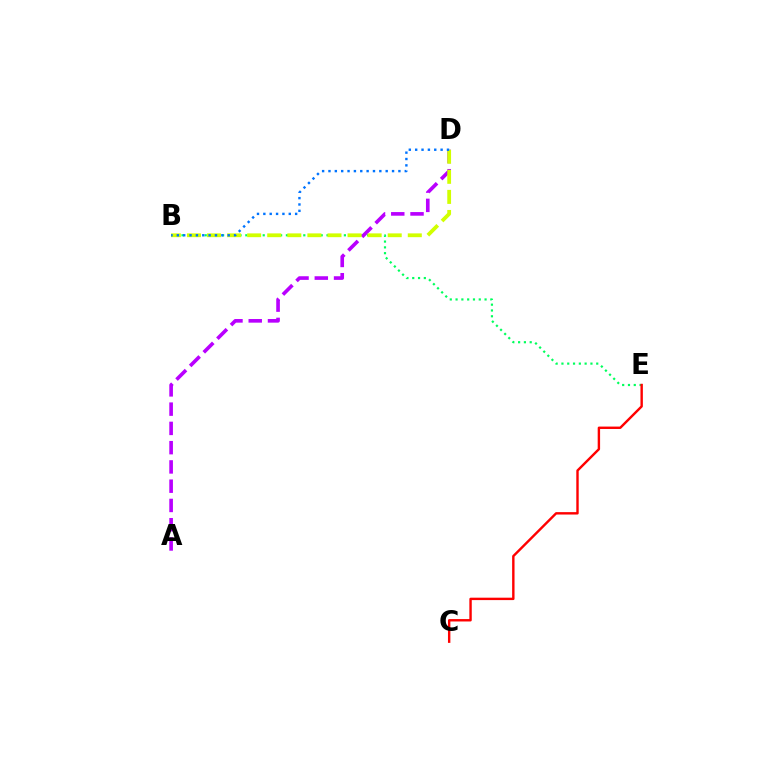{('B', 'E'): [{'color': '#00ff5c', 'line_style': 'dotted', 'thickness': 1.58}], ('A', 'D'): [{'color': '#b900ff', 'line_style': 'dashed', 'thickness': 2.62}], ('C', 'E'): [{'color': '#ff0000', 'line_style': 'solid', 'thickness': 1.73}], ('B', 'D'): [{'color': '#d1ff00', 'line_style': 'dashed', 'thickness': 2.73}, {'color': '#0074ff', 'line_style': 'dotted', 'thickness': 1.73}]}